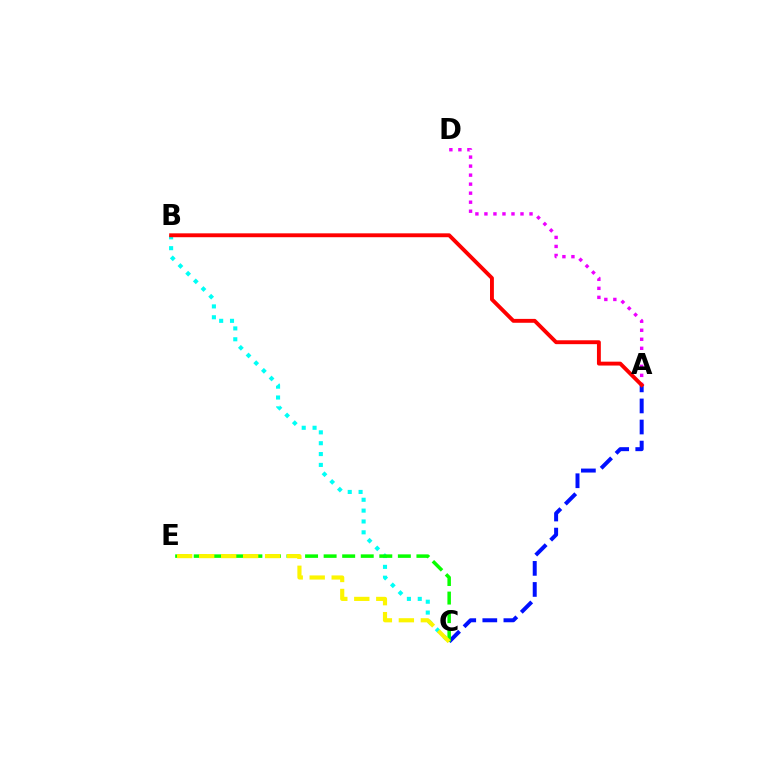{('A', 'C'): [{'color': '#0010ff', 'line_style': 'dashed', 'thickness': 2.86}], ('B', 'C'): [{'color': '#00fff6', 'line_style': 'dotted', 'thickness': 2.95}], ('C', 'E'): [{'color': '#08ff00', 'line_style': 'dashed', 'thickness': 2.52}, {'color': '#fcf500', 'line_style': 'dashed', 'thickness': 2.99}], ('A', 'D'): [{'color': '#ee00ff', 'line_style': 'dotted', 'thickness': 2.45}], ('A', 'B'): [{'color': '#ff0000', 'line_style': 'solid', 'thickness': 2.8}]}